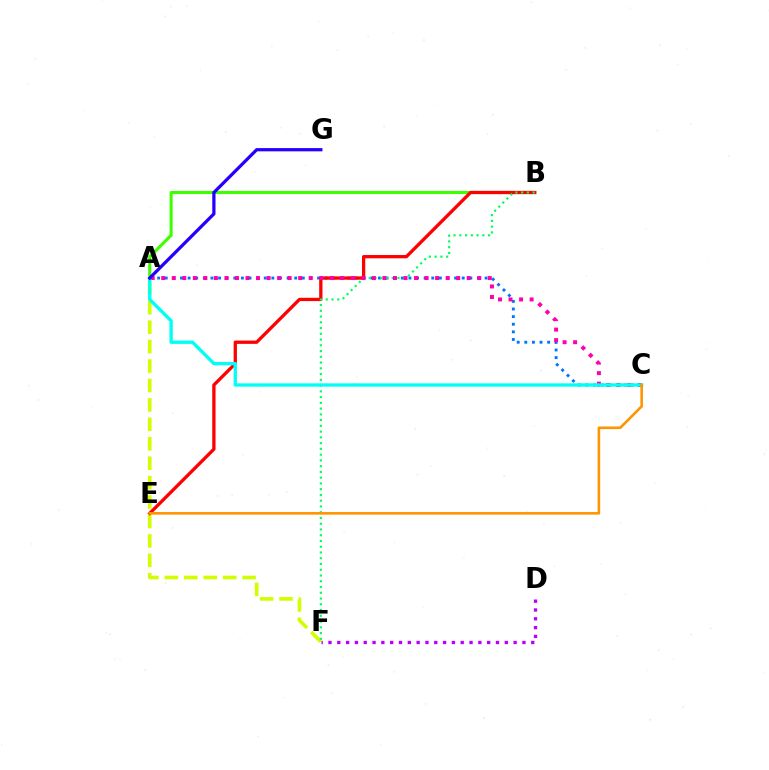{('A', 'C'): [{'color': '#0074ff', 'line_style': 'dotted', 'thickness': 2.07}, {'color': '#ff00ac', 'line_style': 'dotted', 'thickness': 2.86}, {'color': '#00fff6', 'line_style': 'solid', 'thickness': 2.4}], ('D', 'F'): [{'color': '#b900ff', 'line_style': 'dotted', 'thickness': 2.4}], ('A', 'B'): [{'color': '#3dff00', 'line_style': 'solid', 'thickness': 2.21}], ('A', 'F'): [{'color': '#d1ff00', 'line_style': 'dashed', 'thickness': 2.64}], ('B', 'E'): [{'color': '#ff0000', 'line_style': 'solid', 'thickness': 2.37}], ('B', 'F'): [{'color': '#00ff5c', 'line_style': 'dotted', 'thickness': 1.56}], ('A', 'G'): [{'color': '#2500ff', 'line_style': 'solid', 'thickness': 2.33}], ('C', 'E'): [{'color': '#ff9400', 'line_style': 'solid', 'thickness': 1.86}]}